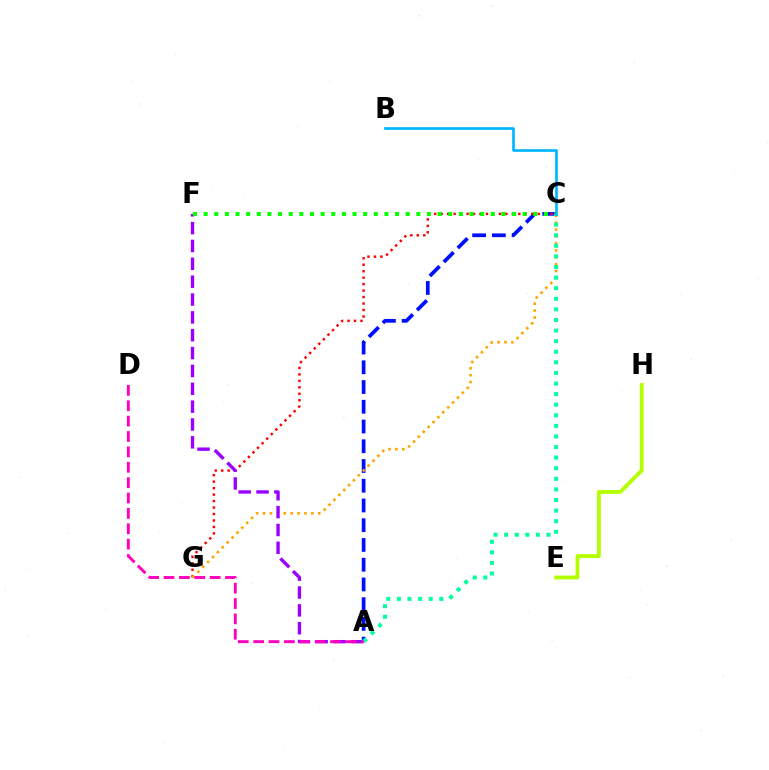{('A', 'C'): [{'color': '#0010ff', 'line_style': 'dashed', 'thickness': 2.68}, {'color': '#00ff9d', 'line_style': 'dotted', 'thickness': 2.88}], ('C', 'G'): [{'color': '#ff0000', 'line_style': 'dotted', 'thickness': 1.76}, {'color': '#ffa500', 'line_style': 'dotted', 'thickness': 1.88}], ('A', 'F'): [{'color': '#9b00ff', 'line_style': 'dashed', 'thickness': 2.42}], ('C', 'F'): [{'color': '#08ff00', 'line_style': 'dotted', 'thickness': 2.89}], ('E', 'H'): [{'color': '#b3ff00', 'line_style': 'solid', 'thickness': 2.76}], ('B', 'C'): [{'color': '#00b5ff', 'line_style': 'solid', 'thickness': 1.92}], ('A', 'D'): [{'color': '#ff00bd', 'line_style': 'dashed', 'thickness': 2.09}]}